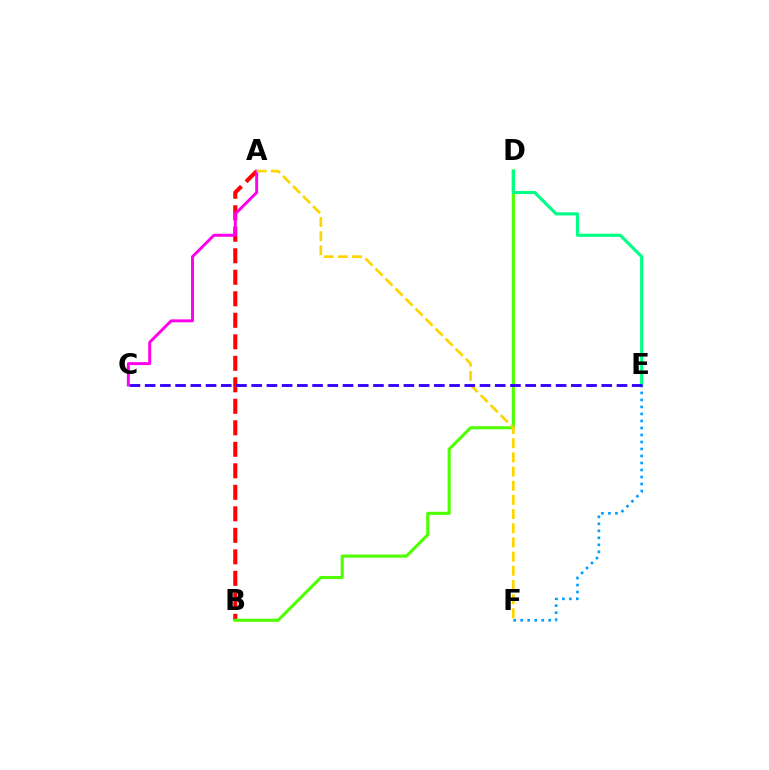{('A', 'B'): [{'color': '#ff0000', 'line_style': 'dashed', 'thickness': 2.92}], ('A', 'C'): [{'color': '#ff00ed', 'line_style': 'solid', 'thickness': 2.11}], ('B', 'D'): [{'color': '#4fff00', 'line_style': 'solid', 'thickness': 2.22}], ('D', 'E'): [{'color': '#00ff86', 'line_style': 'solid', 'thickness': 2.25}], ('A', 'F'): [{'color': '#ffd500', 'line_style': 'dashed', 'thickness': 1.93}], ('E', 'F'): [{'color': '#009eff', 'line_style': 'dotted', 'thickness': 1.9}], ('C', 'E'): [{'color': '#3700ff', 'line_style': 'dashed', 'thickness': 2.07}]}